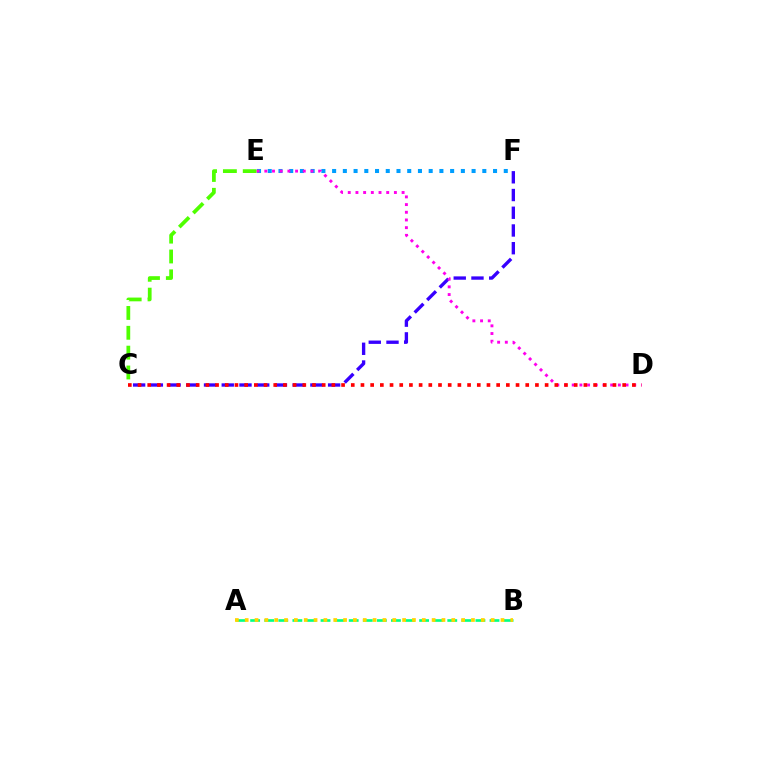{('A', 'B'): [{'color': '#00ff86', 'line_style': 'dashed', 'thickness': 1.91}, {'color': '#ffd500', 'line_style': 'dotted', 'thickness': 2.67}], ('E', 'F'): [{'color': '#009eff', 'line_style': 'dotted', 'thickness': 2.91}], ('C', 'E'): [{'color': '#4fff00', 'line_style': 'dashed', 'thickness': 2.7}], ('C', 'F'): [{'color': '#3700ff', 'line_style': 'dashed', 'thickness': 2.41}], ('D', 'E'): [{'color': '#ff00ed', 'line_style': 'dotted', 'thickness': 2.09}], ('C', 'D'): [{'color': '#ff0000', 'line_style': 'dotted', 'thickness': 2.63}]}